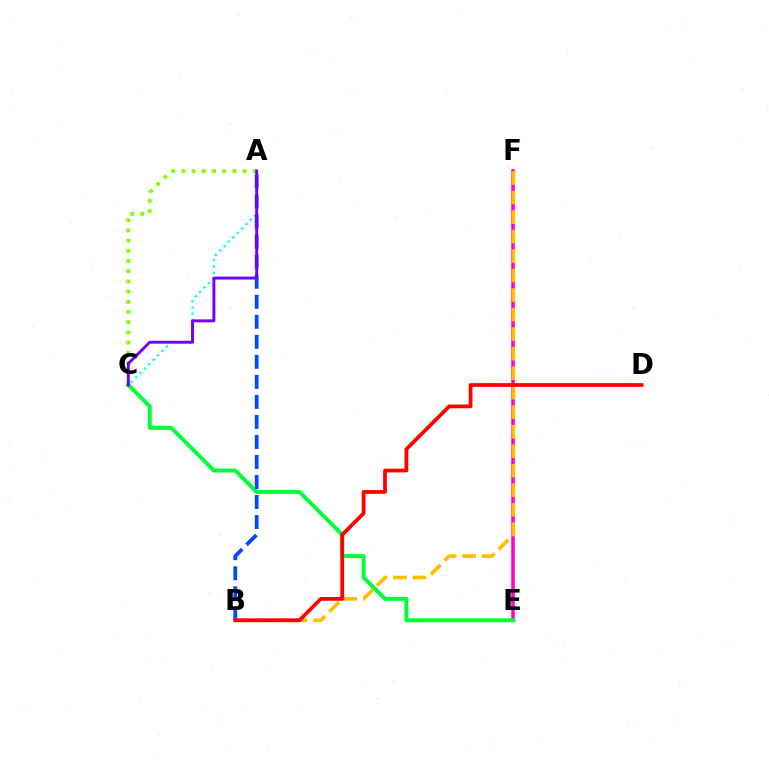{('E', 'F'): [{'color': '#ff00cf', 'line_style': 'solid', 'thickness': 2.53}], ('A', 'C'): [{'color': '#84ff00', 'line_style': 'dotted', 'thickness': 2.77}, {'color': '#00fff6', 'line_style': 'dotted', 'thickness': 1.69}, {'color': '#7200ff', 'line_style': 'solid', 'thickness': 2.11}], ('B', 'F'): [{'color': '#ffbd00', 'line_style': 'dashed', 'thickness': 2.65}], ('C', 'E'): [{'color': '#00ff39', 'line_style': 'solid', 'thickness': 2.85}], ('A', 'B'): [{'color': '#004bff', 'line_style': 'dashed', 'thickness': 2.72}], ('B', 'D'): [{'color': '#ff0000', 'line_style': 'solid', 'thickness': 2.71}]}